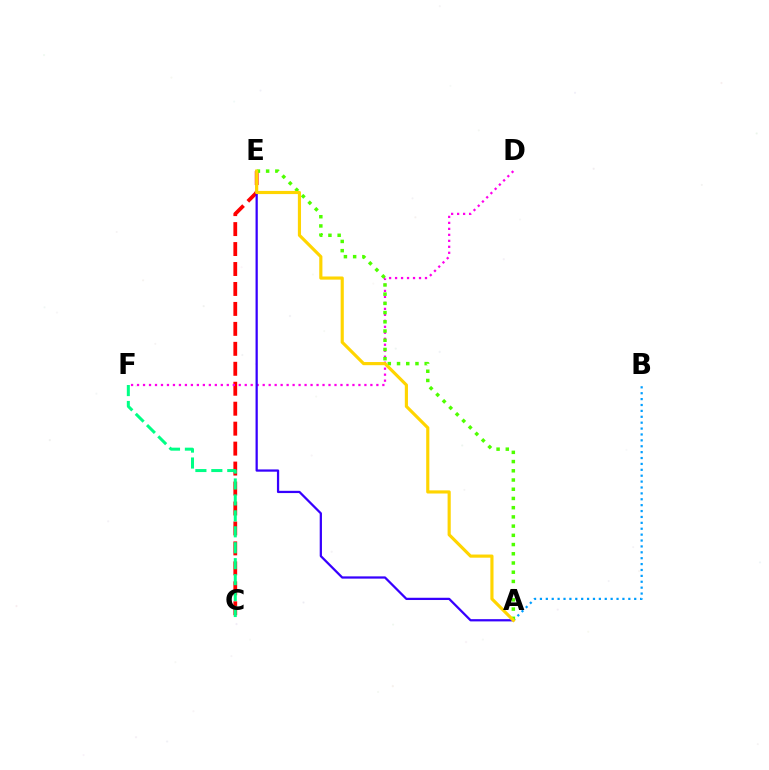{('C', 'E'): [{'color': '#ff0000', 'line_style': 'dashed', 'thickness': 2.71}], ('A', 'B'): [{'color': '#009eff', 'line_style': 'dotted', 'thickness': 1.6}], ('D', 'F'): [{'color': '#ff00ed', 'line_style': 'dotted', 'thickness': 1.63}], ('A', 'E'): [{'color': '#4fff00', 'line_style': 'dotted', 'thickness': 2.51}, {'color': '#3700ff', 'line_style': 'solid', 'thickness': 1.62}, {'color': '#ffd500', 'line_style': 'solid', 'thickness': 2.27}], ('C', 'F'): [{'color': '#00ff86', 'line_style': 'dashed', 'thickness': 2.17}]}